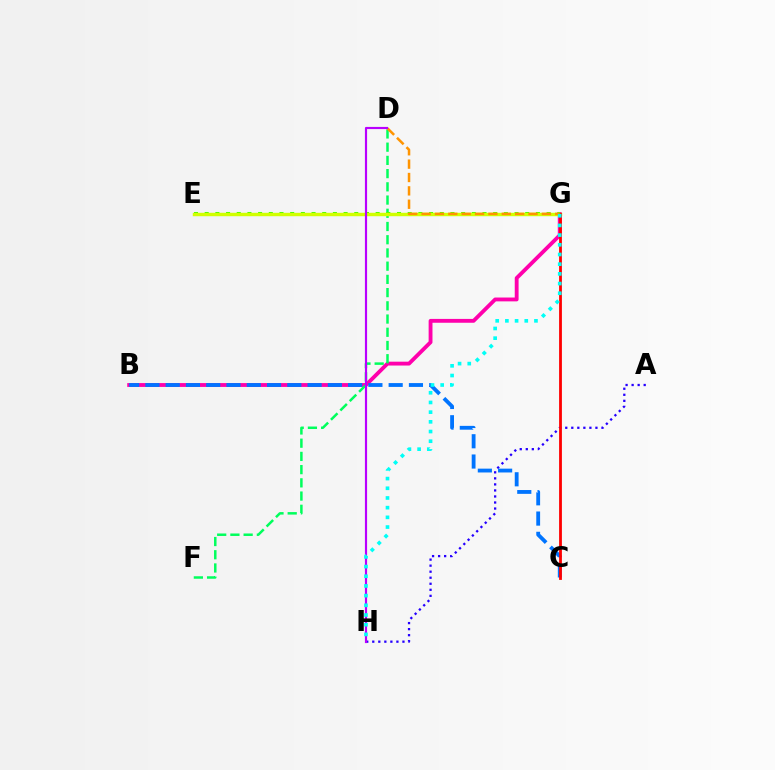{('B', 'G'): [{'color': '#ff00ac', 'line_style': 'solid', 'thickness': 2.77}], ('D', 'F'): [{'color': '#00ff5c', 'line_style': 'dashed', 'thickness': 1.8}], ('A', 'H'): [{'color': '#2500ff', 'line_style': 'dotted', 'thickness': 1.64}], ('E', 'G'): [{'color': '#3dff00', 'line_style': 'dotted', 'thickness': 2.9}, {'color': '#d1ff00', 'line_style': 'solid', 'thickness': 2.46}], ('B', 'C'): [{'color': '#0074ff', 'line_style': 'dashed', 'thickness': 2.75}], ('C', 'G'): [{'color': '#ff0000', 'line_style': 'solid', 'thickness': 2.02}], ('D', 'G'): [{'color': '#ff9400', 'line_style': 'dashed', 'thickness': 1.82}], ('D', 'H'): [{'color': '#b900ff', 'line_style': 'solid', 'thickness': 1.56}], ('G', 'H'): [{'color': '#00fff6', 'line_style': 'dotted', 'thickness': 2.63}]}